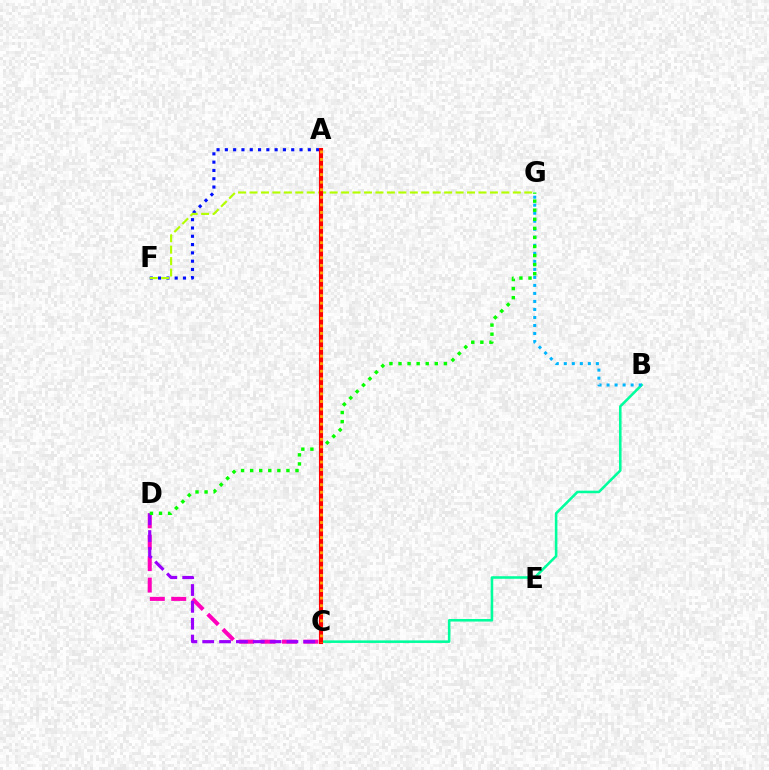{('C', 'D'): [{'color': '#ff00bd', 'line_style': 'dashed', 'thickness': 2.91}, {'color': '#9b00ff', 'line_style': 'dashed', 'thickness': 2.29}], ('B', 'C'): [{'color': '#00ff9d', 'line_style': 'solid', 'thickness': 1.85}], ('B', 'G'): [{'color': '#00b5ff', 'line_style': 'dotted', 'thickness': 2.18}], ('A', 'F'): [{'color': '#0010ff', 'line_style': 'dotted', 'thickness': 2.25}], ('D', 'G'): [{'color': '#08ff00', 'line_style': 'dotted', 'thickness': 2.46}], ('F', 'G'): [{'color': '#b3ff00', 'line_style': 'dashed', 'thickness': 1.56}], ('A', 'C'): [{'color': '#ff0000', 'line_style': 'solid', 'thickness': 2.96}, {'color': '#ffa500', 'line_style': 'dotted', 'thickness': 2.05}]}